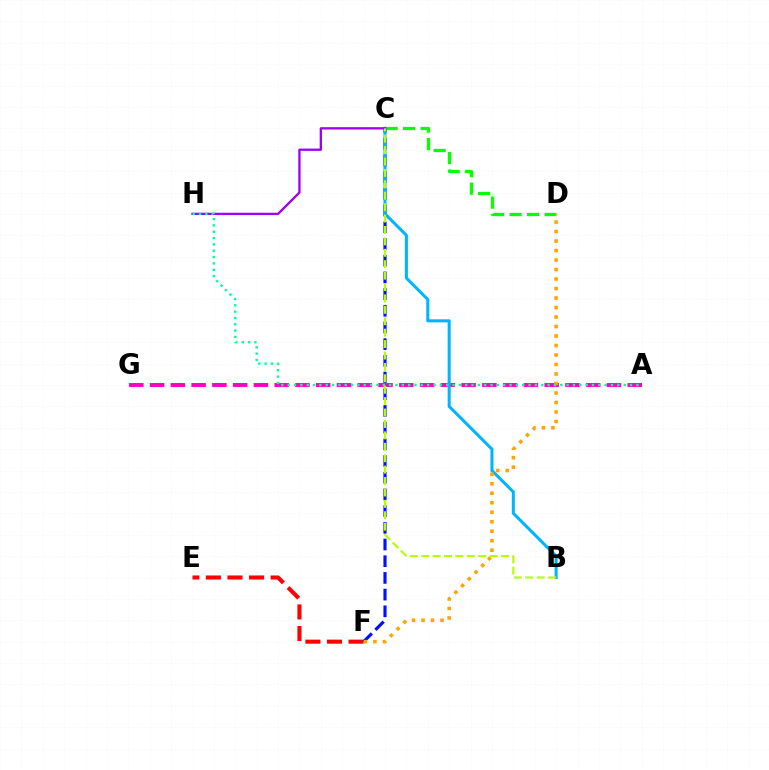{('C', 'D'): [{'color': '#08ff00', 'line_style': 'dashed', 'thickness': 2.38}], ('E', 'F'): [{'color': '#ff0000', 'line_style': 'dashed', 'thickness': 2.93}], ('C', 'F'): [{'color': '#0010ff', 'line_style': 'dashed', 'thickness': 2.27}], ('A', 'G'): [{'color': '#ff00bd', 'line_style': 'dashed', 'thickness': 2.82}], ('B', 'C'): [{'color': '#00b5ff', 'line_style': 'solid', 'thickness': 2.19}, {'color': '#b3ff00', 'line_style': 'dashed', 'thickness': 1.55}], ('C', 'H'): [{'color': '#9b00ff', 'line_style': 'solid', 'thickness': 1.67}], ('D', 'F'): [{'color': '#ffa500', 'line_style': 'dotted', 'thickness': 2.58}], ('A', 'H'): [{'color': '#00ff9d', 'line_style': 'dotted', 'thickness': 1.72}]}